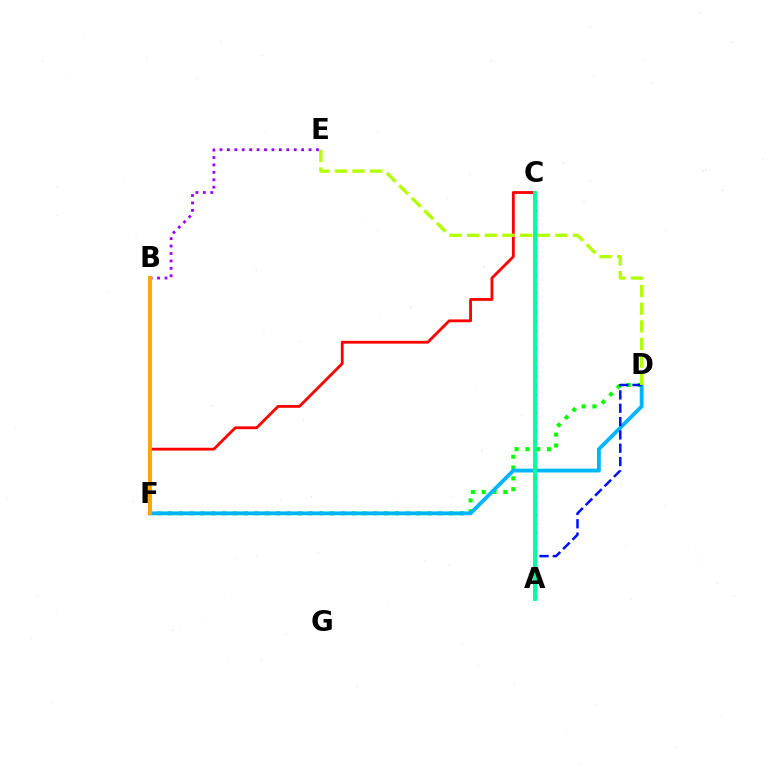{('D', 'F'): [{'color': '#08ff00', 'line_style': 'dotted', 'thickness': 2.94}, {'color': '#00b5ff', 'line_style': 'solid', 'thickness': 2.77}], ('C', 'F'): [{'color': '#ff0000', 'line_style': 'solid', 'thickness': 2.03}], ('B', 'E'): [{'color': '#9b00ff', 'line_style': 'dotted', 'thickness': 2.02}], ('B', 'F'): [{'color': '#ffa500', 'line_style': 'solid', 'thickness': 2.78}], ('A', 'C'): [{'color': '#ff00bd', 'line_style': 'dotted', 'thickness': 2.5}, {'color': '#00ff9d', 'line_style': 'solid', 'thickness': 2.83}], ('A', 'D'): [{'color': '#0010ff', 'line_style': 'dashed', 'thickness': 1.81}], ('D', 'E'): [{'color': '#b3ff00', 'line_style': 'dashed', 'thickness': 2.4}]}